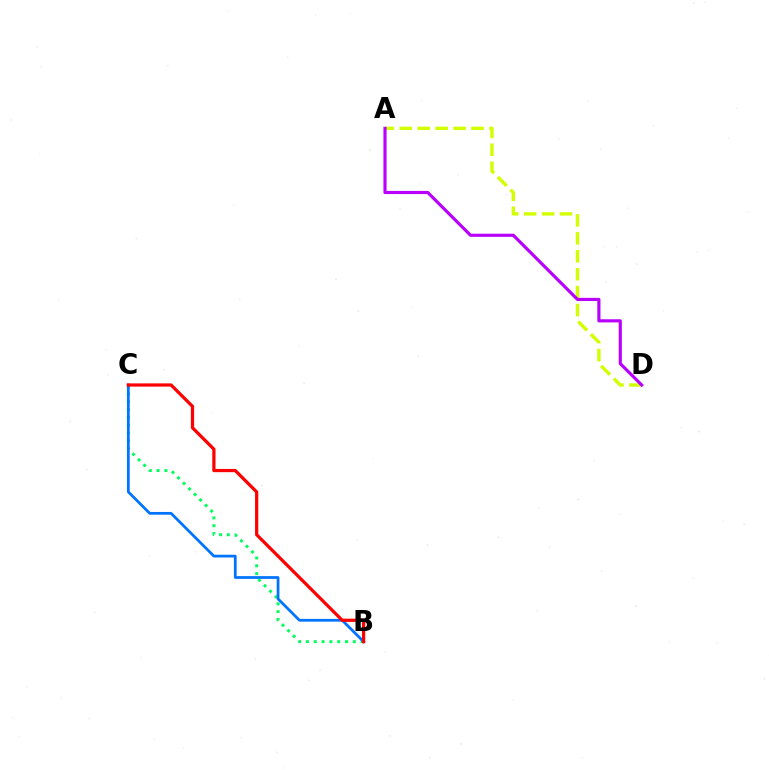{('A', 'D'): [{'color': '#d1ff00', 'line_style': 'dashed', 'thickness': 2.44}, {'color': '#b900ff', 'line_style': 'solid', 'thickness': 2.27}], ('B', 'C'): [{'color': '#00ff5c', 'line_style': 'dotted', 'thickness': 2.12}, {'color': '#0074ff', 'line_style': 'solid', 'thickness': 1.98}, {'color': '#ff0000', 'line_style': 'solid', 'thickness': 2.32}]}